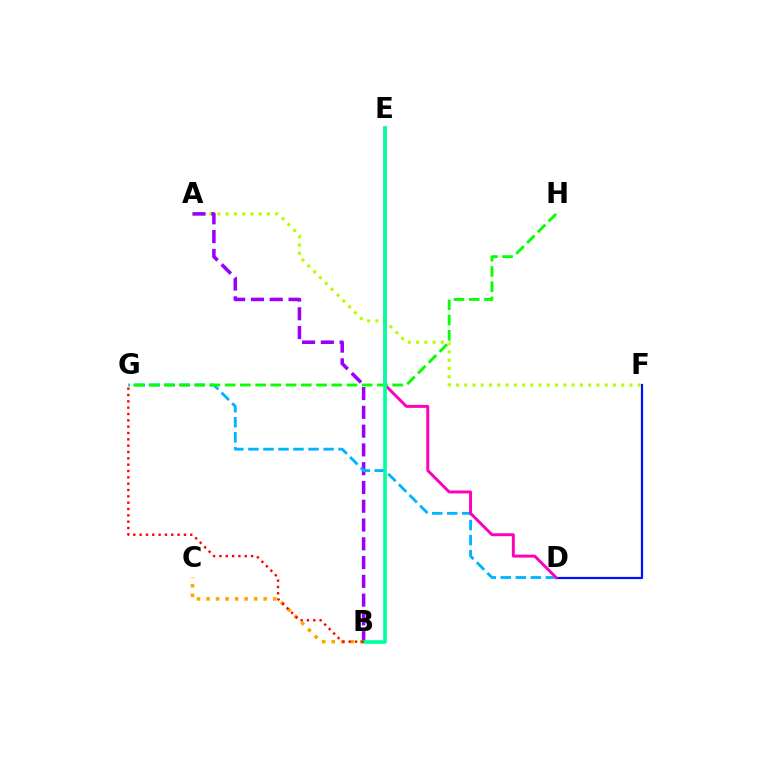{('D', 'F'): [{'color': '#0010ff', 'line_style': 'solid', 'thickness': 1.59}], ('A', 'F'): [{'color': '#b3ff00', 'line_style': 'dotted', 'thickness': 2.25}], ('A', 'B'): [{'color': '#9b00ff', 'line_style': 'dashed', 'thickness': 2.55}], ('D', 'G'): [{'color': '#00b5ff', 'line_style': 'dashed', 'thickness': 2.04}], ('D', 'E'): [{'color': '#ff00bd', 'line_style': 'solid', 'thickness': 2.13}], ('B', 'C'): [{'color': '#ffa500', 'line_style': 'dotted', 'thickness': 2.59}], ('G', 'H'): [{'color': '#08ff00', 'line_style': 'dashed', 'thickness': 2.07}], ('B', 'E'): [{'color': '#00ff9d', 'line_style': 'solid', 'thickness': 2.62}], ('B', 'G'): [{'color': '#ff0000', 'line_style': 'dotted', 'thickness': 1.72}]}